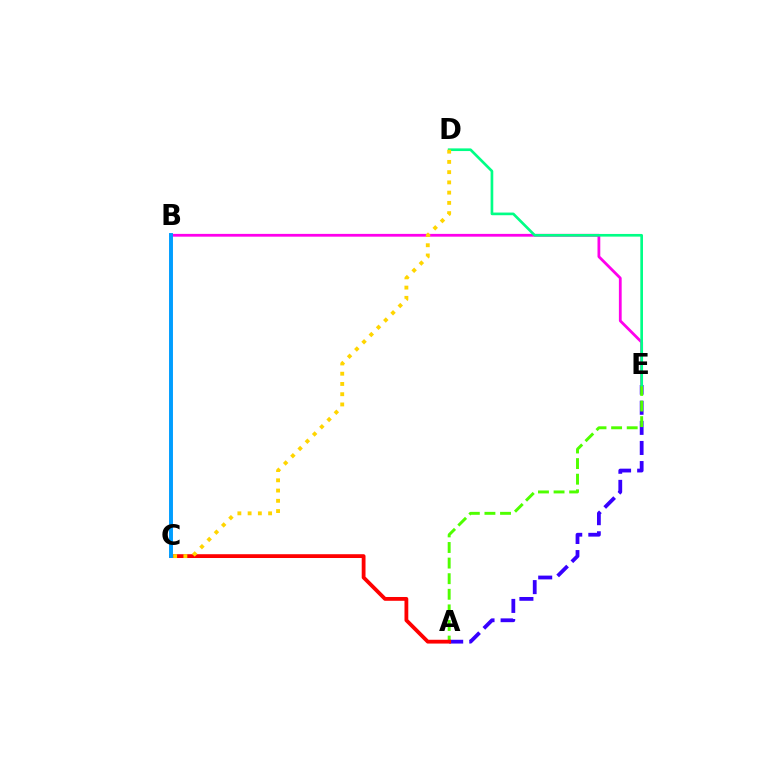{('B', 'E'): [{'color': '#ff00ed', 'line_style': 'solid', 'thickness': 2.0}], ('A', 'E'): [{'color': '#3700ff', 'line_style': 'dashed', 'thickness': 2.73}, {'color': '#4fff00', 'line_style': 'dashed', 'thickness': 2.12}], ('D', 'E'): [{'color': '#00ff86', 'line_style': 'solid', 'thickness': 1.92}], ('A', 'C'): [{'color': '#ff0000', 'line_style': 'solid', 'thickness': 2.74}], ('C', 'D'): [{'color': '#ffd500', 'line_style': 'dotted', 'thickness': 2.78}], ('B', 'C'): [{'color': '#009eff', 'line_style': 'solid', 'thickness': 2.82}]}